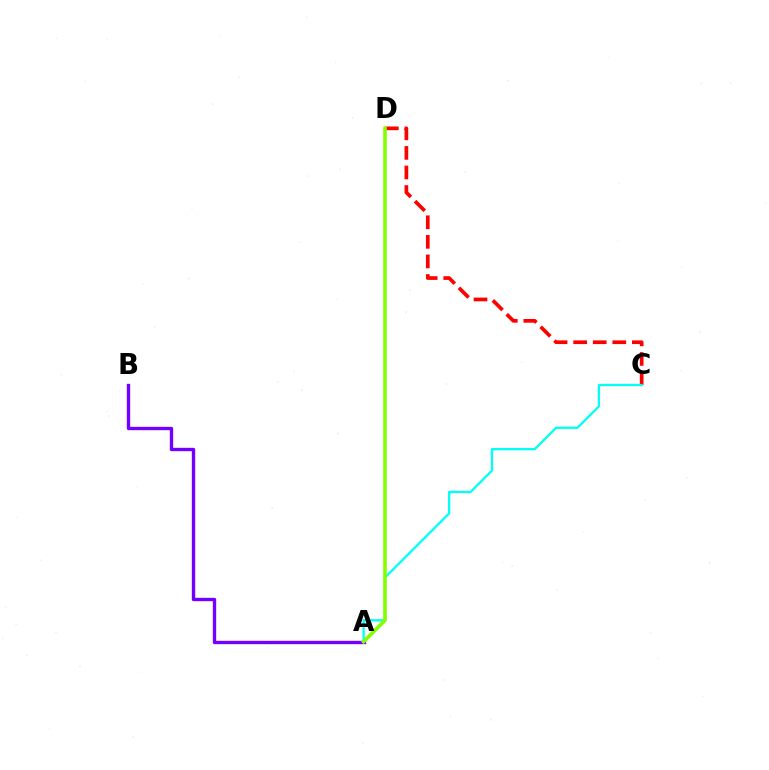{('C', 'D'): [{'color': '#ff0000', 'line_style': 'dashed', 'thickness': 2.66}], ('A', 'B'): [{'color': '#7200ff', 'line_style': 'solid', 'thickness': 2.42}], ('A', 'C'): [{'color': '#00fff6', 'line_style': 'solid', 'thickness': 1.65}], ('A', 'D'): [{'color': '#84ff00', 'line_style': 'solid', 'thickness': 2.61}]}